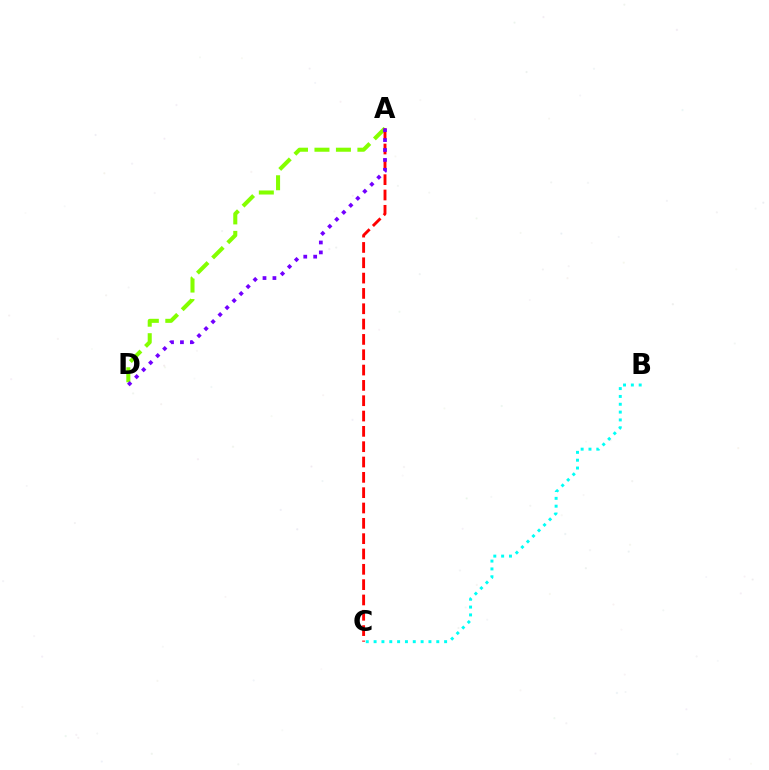{('A', 'D'): [{'color': '#84ff00', 'line_style': 'dashed', 'thickness': 2.92}, {'color': '#7200ff', 'line_style': 'dotted', 'thickness': 2.7}], ('A', 'C'): [{'color': '#ff0000', 'line_style': 'dashed', 'thickness': 2.08}], ('B', 'C'): [{'color': '#00fff6', 'line_style': 'dotted', 'thickness': 2.13}]}